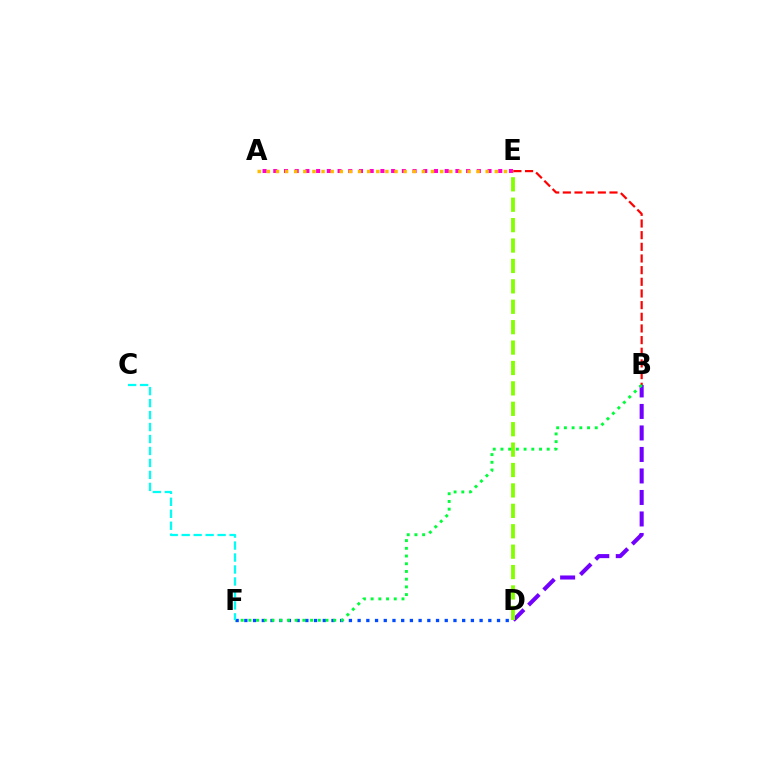{('B', 'D'): [{'color': '#7200ff', 'line_style': 'dashed', 'thickness': 2.92}], ('D', 'E'): [{'color': '#84ff00', 'line_style': 'dashed', 'thickness': 2.77}], ('A', 'E'): [{'color': '#ff00cf', 'line_style': 'dotted', 'thickness': 2.91}, {'color': '#ffbd00', 'line_style': 'dotted', 'thickness': 2.48}], ('D', 'F'): [{'color': '#004bff', 'line_style': 'dotted', 'thickness': 2.37}], ('B', 'E'): [{'color': '#ff0000', 'line_style': 'dashed', 'thickness': 1.58}], ('B', 'F'): [{'color': '#00ff39', 'line_style': 'dotted', 'thickness': 2.1}], ('C', 'F'): [{'color': '#00fff6', 'line_style': 'dashed', 'thickness': 1.63}]}